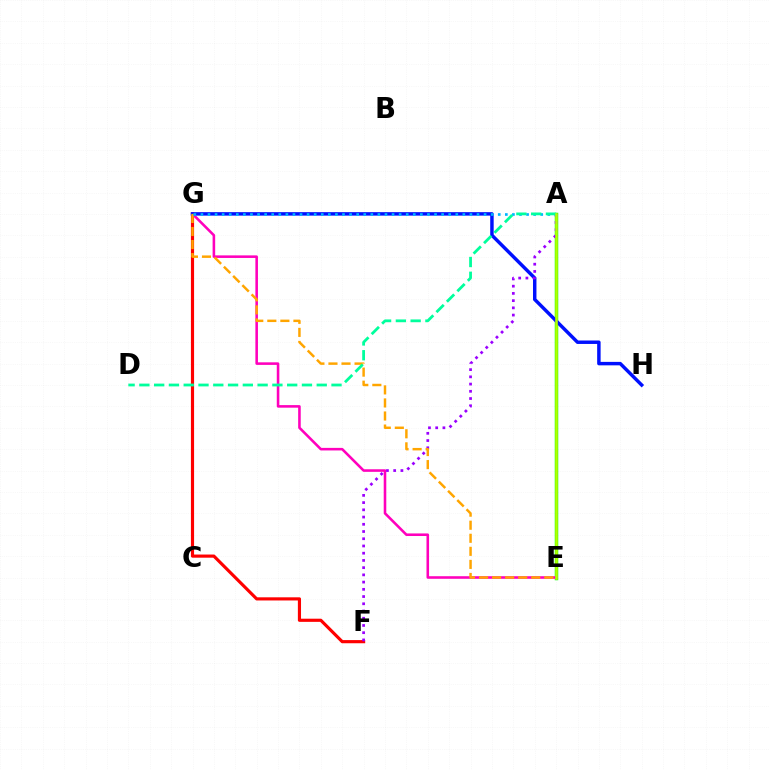{('F', 'G'): [{'color': '#ff0000', 'line_style': 'solid', 'thickness': 2.27}], ('A', 'E'): [{'color': '#08ff00', 'line_style': 'solid', 'thickness': 2.49}, {'color': '#b3ff00', 'line_style': 'solid', 'thickness': 1.85}], ('E', 'G'): [{'color': '#ff00bd', 'line_style': 'solid', 'thickness': 1.85}, {'color': '#ffa500', 'line_style': 'dashed', 'thickness': 1.77}], ('G', 'H'): [{'color': '#0010ff', 'line_style': 'solid', 'thickness': 2.49}], ('A', 'F'): [{'color': '#9b00ff', 'line_style': 'dotted', 'thickness': 1.96}], ('A', 'G'): [{'color': '#00b5ff', 'line_style': 'dotted', 'thickness': 1.92}], ('A', 'D'): [{'color': '#00ff9d', 'line_style': 'dashed', 'thickness': 2.01}]}